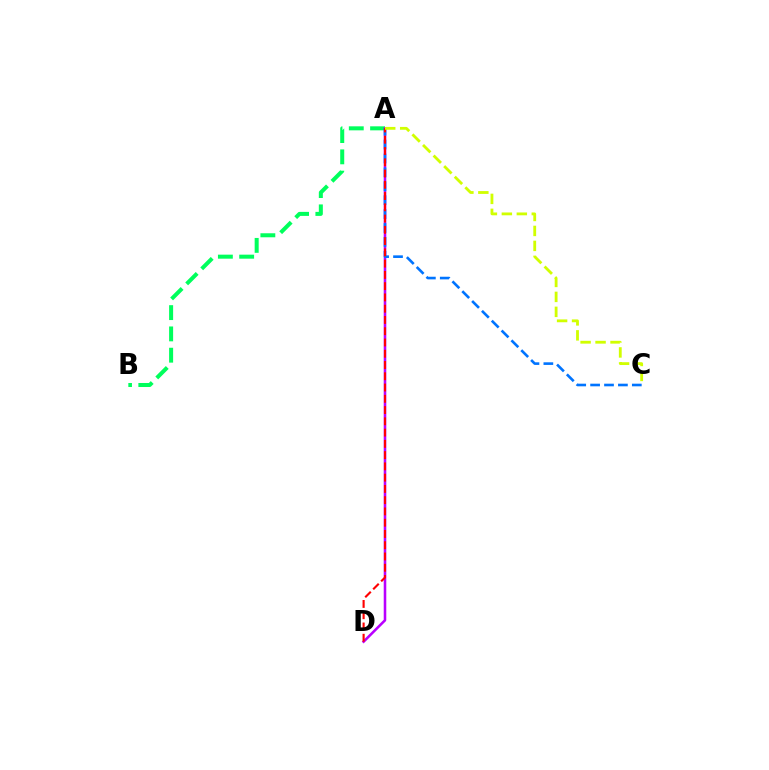{('A', 'B'): [{'color': '#00ff5c', 'line_style': 'dashed', 'thickness': 2.89}], ('A', 'D'): [{'color': '#b900ff', 'line_style': 'solid', 'thickness': 1.84}, {'color': '#ff0000', 'line_style': 'dashed', 'thickness': 1.53}], ('A', 'C'): [{'color': '#0074ff', 'line_style': 'dashed', 'thickness': 1.89}, {'color': '#d1ff00', 'line_style': 'dashed', 'thickness': 2.03}]}